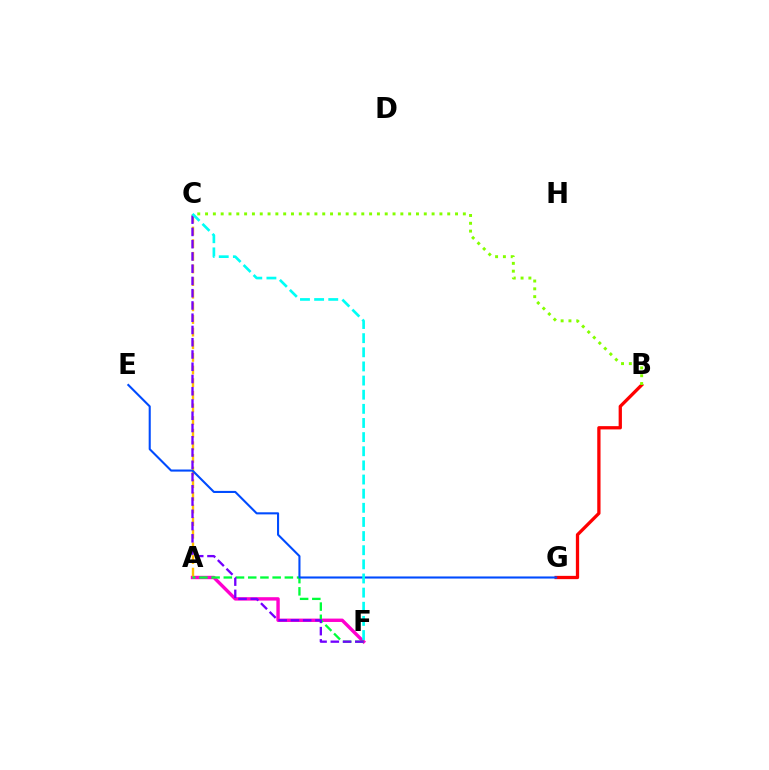{('A', 'F'): [{'color': '#ff00cf', 'line_style': 'solid', 'thickness': 2.44}, {'color': '#00ff39', 'line_style': 'dashed', 'thickness': 1.66}], ('A', 'C'): [{'color': '#ffbd00', 'line_style': 'dashed', 'thickness': 1.72}], ('B', 'G'): [{'color': '#ff0000', 'line_style': 'solid', 'thickness': 2.36}], ('E', 'G'): [{'color': '#004bff', 'line_style': 'solid', 'thickness': 1.5}], ('C', 'F'): [{'color': '#7200ff', 'line_style': 'dashed', 'thickness': 1.66}, {'color': '#00fff6', 'line_style': 'dashed', 'thickness': 1.92}], ('B', 'C'): [{'color': '#84ff00', 'line_style': 'dotted', 'thickness': 2.12}]}